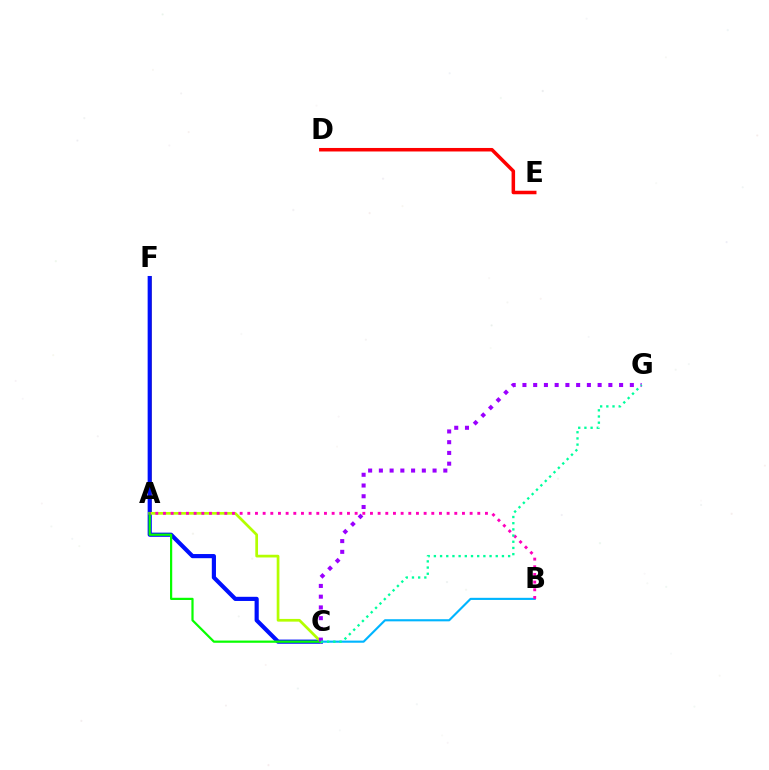{('A', 'F'): [{'color': '#ffa500', 'line_style': 'solid', 'thickness': 2.55}], ('B', 'C'): [{'color': '#00b5ff', 'line_style': 'solid', 'thickness': 1.54}], ('D', 'E'): [{'color': '#ff0000', 'line_style': 'solid', 'thickness': 2.53}], ('C', 'F'): [{'color': '#0010ff', 'line_style': 'solid', 'thickness': 2.99}], ('A', 'C'): [{'color': '#b3ff00', 'line_style': 'solid', 'thickness': 1.95}, {'color': '#08ff00', 'line_style': 'solid', 'thickness': 1.6}], ('A', 'B'): [{'color': '#ff00bd', 'line_style': 'dotted', 'thickness': 2.08}], ('C', 'G'): [{'color': '#9b00ff', 'line_style': 'dotted', 'thickness': 2.92}, {'color': '#00ff9d', 'line_style': 'dotted', 'thickness': 1.68}]}